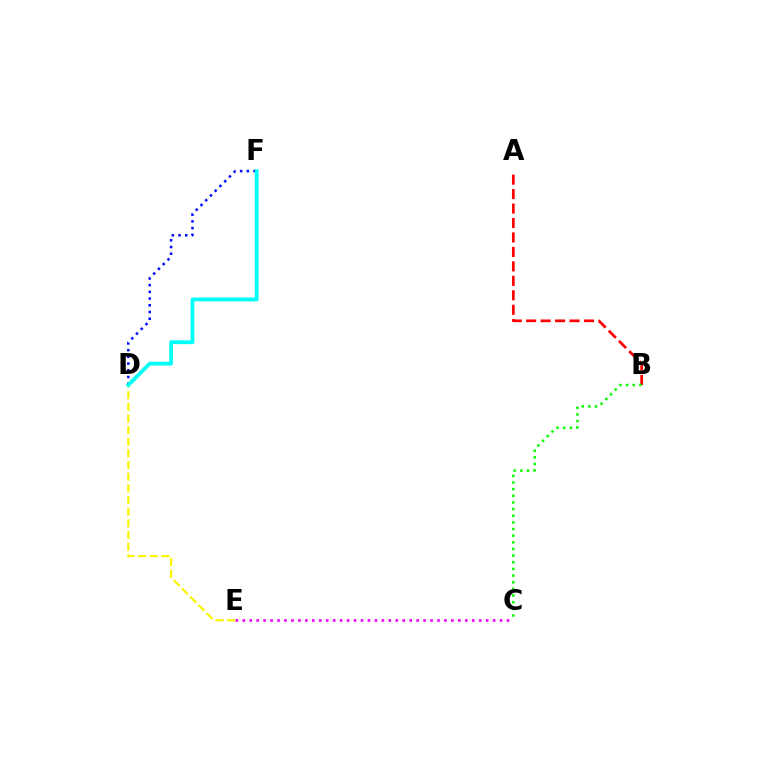{('C', 'E'): [{'color': '#ee00ff', 'line_style': 'dotted', 'thickness': 1.89}], ('D', 'F'): [{'color': '#0010ff', 'line_style': 'dotted', 'thickness': 1.82}, {'color': '#00fff6', 'line_style': 'solid', 'thickness': 2.74}], ('D', 'E'): [{'color': '#fcf500', 'line_style': 'dashed', 'thickness': 1.58}], ('A', 'B'): [{'color': '#ff0000', 'line_style': 'dashed', 'thickness': 1.96}], ('B', 'C'): [{'color': '#08ff00', 'line_style': 'dotted', 'thickness': 1.81}]}